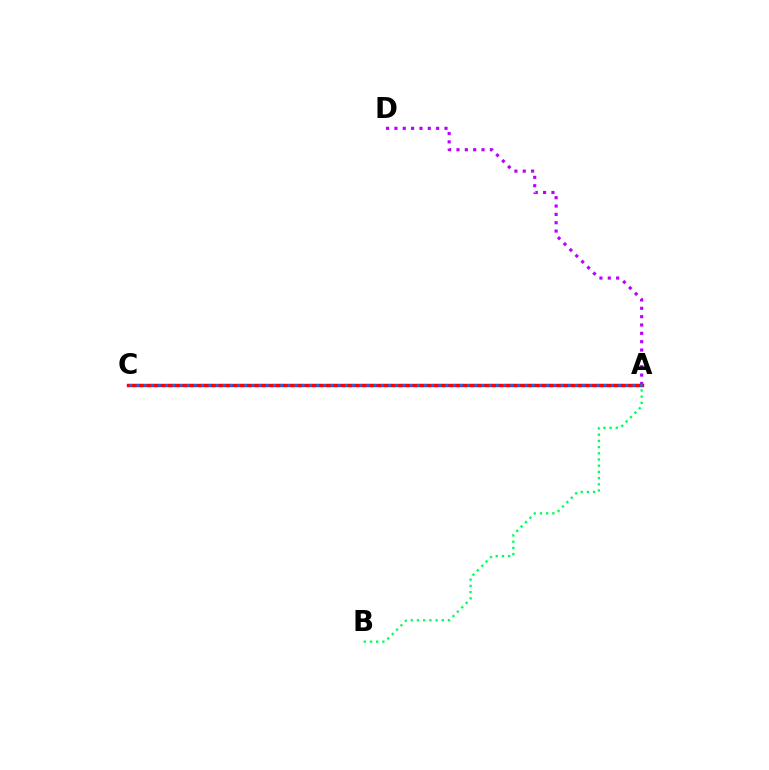{('A', 'C'): [{'color': '#d1ff00', 'line_style': 'dashed', 'thickness': 2.43}, {'color': '#ff0000', 'line_style': 'solid', 'thickness': 2.45}, {'color': '#0074ff', 'line_style': 'dotted', 'thickness': 1.95}], ('A', 'D'): [{'color': '#b900ff', 'line_style': 'dotted', 'thickness': 2.27}], ('A', 'B'): [{'color': '#00ff5c', 'line_style': 'dotted', 'thickness': 1.69}]}